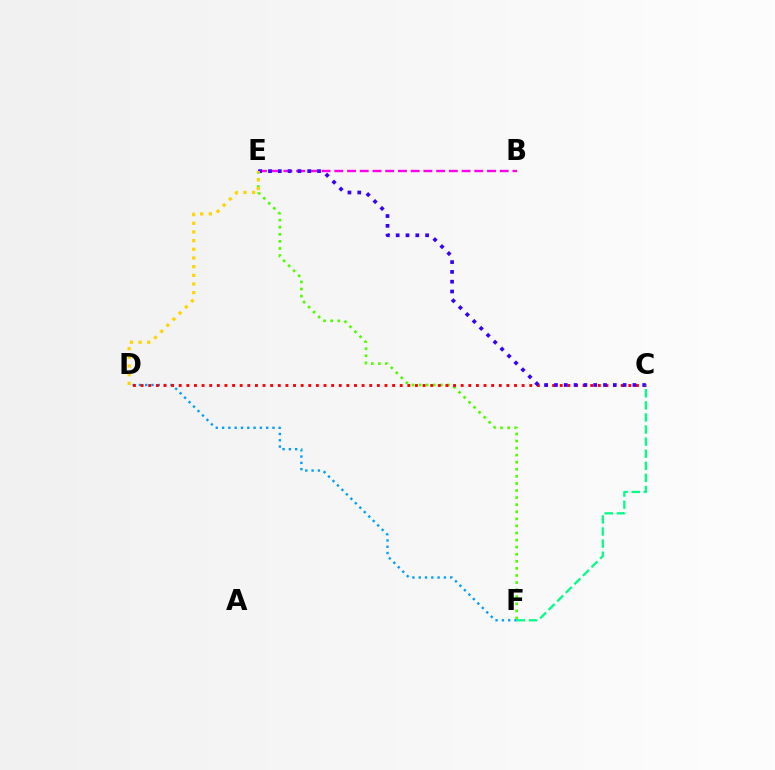{('D', 'F'): [{'color': '#009eff', 'line_style': 'dotted', 'thickness': 1.71}], ('E', 'F'): [{'color': '#4fff00', 'line_style': 'dotted', 'thickness': 1.92}], ('C', 'D'): [{'color': '#ff0000', 'line_style': 'dotted', 'thickness': 2.07}], ('B', 'E'): [{'color': '#ff00ed', 'line_style': 'dashed', 'thickness': 1.73}], ('C', 'E'): [{'color': '#3700ff', 'line_style': 'dotted', 'thickness': 2.66}], ('D', 'E'): [{'color': '#ffd500', 'line_style': 'dotted', 'thickness': 2.36}], ('C', 'F'): [{'color': '#00ff86', 'line_style': 'dashed', 'thickness': 1.64}]}